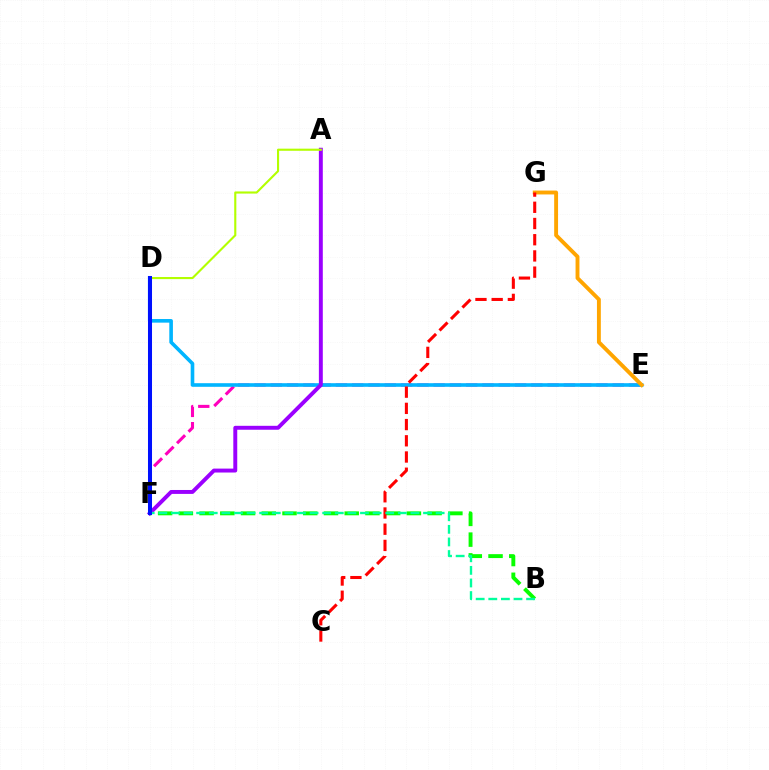{('E', 'F'): [{'color': '#ff00bd', 'line_style': 'dashed', 'thickness': 2.21}], ('B', 'F'): [{'color': '#08ff00', 'line_style': 'dashed', 'thickness': 2.82}, {'color': '#00ff9d', 'line_style': 'dashed', 'thickness': 1.71}], ('D', 'E'): [{'color': '#00b5ff', 'line_style': 'solid', 'thickness': 2.6}], ('A', 'F'): [{'color': '#9b00ff', 'line_style': 'solid', 'thickness': 2.83}], ('E', 'G'): [{'color': '#ffa500', 'line_style': 'solid', 'thickness': 2.8}], ('A', 'D'): [{'color': '#b3ff00', 'line_style': 'solid', 'thickness': 1.53}], ('C', 'G'): [{'color': '#ff0000', 'line_style': 'dashed', 'thickness': 2.2}], ('D', 'F'): [{'color': '#0010ff', 'line_style': 'solid', 'thickness': 2.9}]}